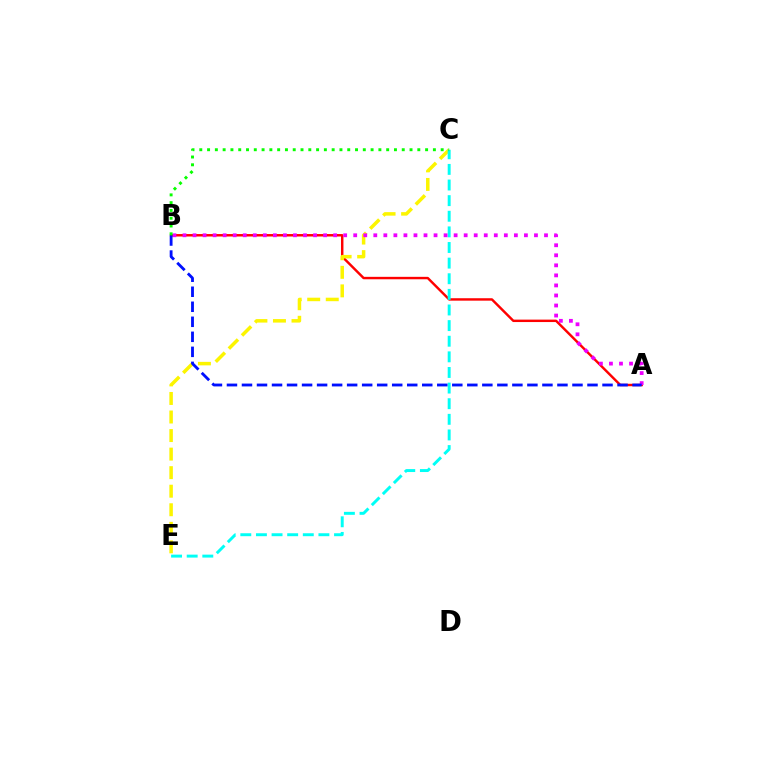{('A', 'B'): [{'color': '#ff0000', 'line_style': 'solid', 'thickness': 1.75}, {'color': '#ee00ff', 'line_style': 'dotted', 'thickness': 2.73}, {'color': '#0010ff', 'line_style': 'dashed', 'thickness': 2.04}], ('C', 'E'): [{'color': '#fcf500', 'line_style': 'dashed', 'thickness': 2.52}, {'color': '#00fff6', 'line_style': 'dashed', 'thickness': 2.12}], ('B', 'C'): [{'color': '#08ff00', 'line_style': 'dotted', 'thickness': 2.12}]}